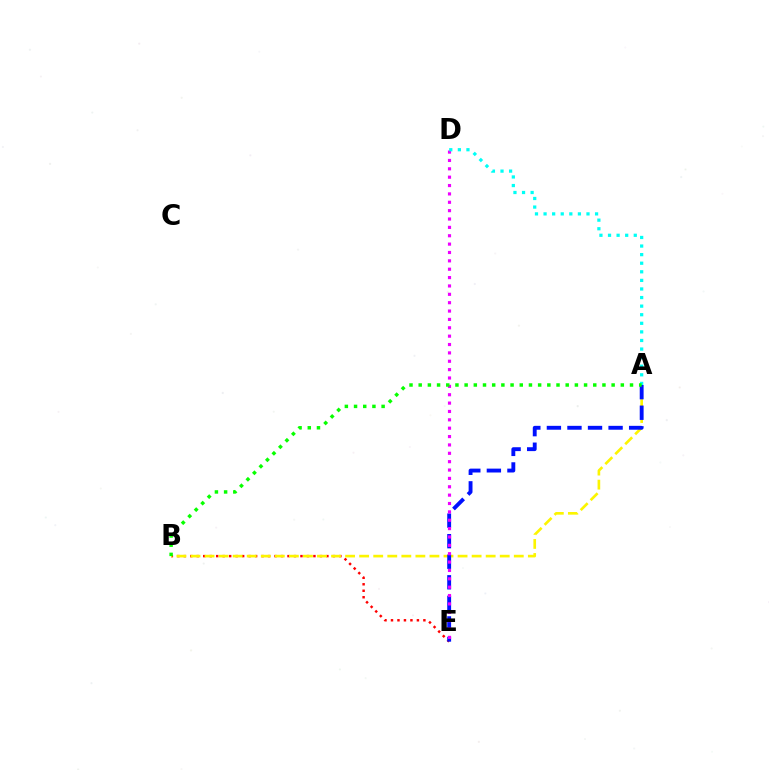{('B', 'E'): [{'color': '#ff0000', 'line_style': 'dotted', 'thickness': 1.76}], ('A', 'B'): [{'color': '#fcf500', 'line_style': 'dashed', 'thickness': 1.91}, {'color': '#08ff00', 'line_style': 'dotted', 'thickness': 2.5}], ('A', 'E'): [{'color': '#0010ff', 'line_style': 'dashed', 'thickness': 2.79}], ('D', 'E'): [{'color': '#ee00ff', 'line_style': 'dotted', 'thickness': 2.27}], ('A', 'D'): [{'color': '#00fff6', 'line_style': 'dotted', 'thickness': 2.33}]}